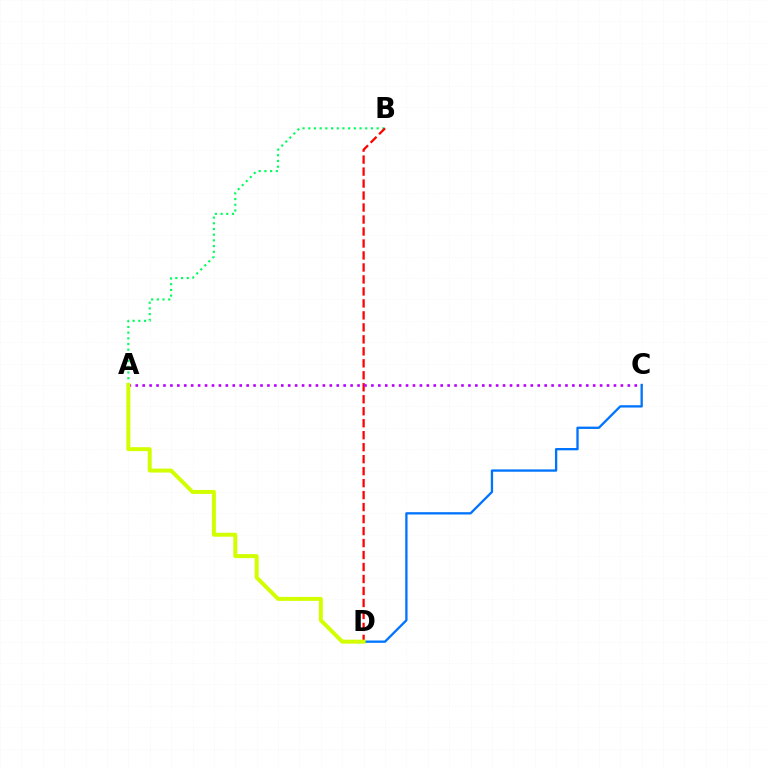{('A', 'B'): [{'color': '#00ff5c', 'line_style': 'dotted', 'thickness': 1.55}], ('B', 'D'): [{'color': '#ff0000', 'line_style': 'dashed', 'thickness': 1.63}], ('A', 'C'): [{'color': '#b900ff', 'line_style': 'dotted', 'thickness': 1.88}], ('C', 'D'): [{'color': '#0074ff', 'line_style': 'solid', 'thickness': 1.67}], ('A', 'D'): [{'color': '#d1ff00', 'line_style': 'solid', 'thickness': 2.85}]}